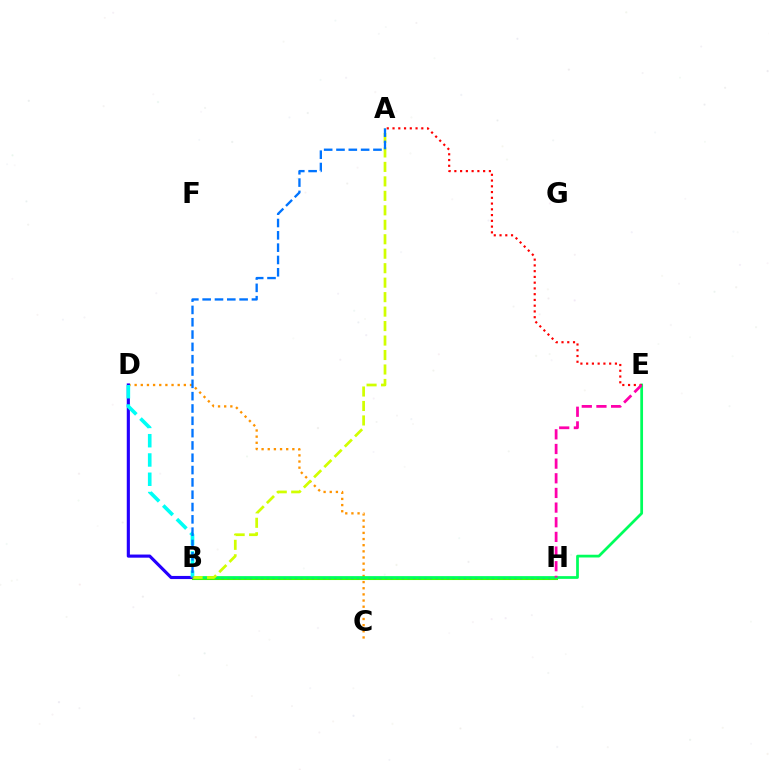{('C', 'D'): [{'color': '#ff9400', 'line_style': 'dotted', 'thickness': 1.67}], ('B', 'H'): [{'color': '#3dff00', 'line_style': 'solid', 'thickness': 2.21}, {'color': '#b900ff', 'line_style': 'dotted', 'thickness': 1.53}], ('B', 'E'): [{'color': '#00ff5c', 'line_style': 'solid', 'thickness': 1.98}], ('A', 'E'): [{'color': '#ff0000', 'line_style': 'dotted', 'thickness': 1.56}], ('E', 'H'): [{'color': '#ff00ac', 'line_style': 'dashed', 'thickness': 1.99}], ('B', 'D'): [{'color': '#2500ff', 'line_style': 'solid', 'thickness': 2.25}, {'color': '#00fff6', 'line_style': 'dashed', 'thickness': 2.62}], ('A', 'B'): [{'color': '#d1ff00', 'line_style': 'dashed', 'thickness': 1.97}, {'color': '#0074ff', 'line_style': 'dashed', 'thickness': 1.67}]}